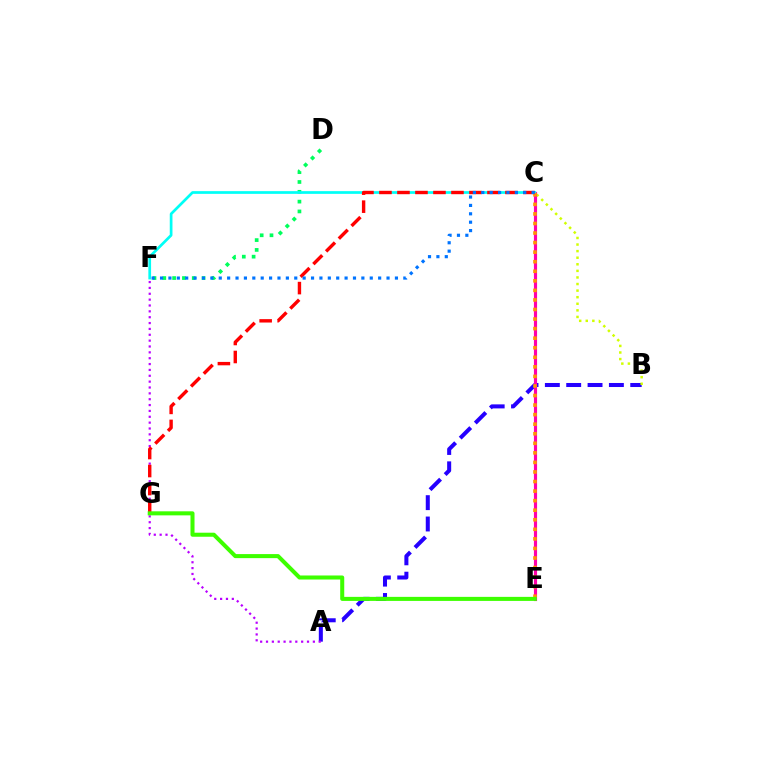{('A', 'B'): [{'color': '#2500ff', 'line_style': 'dashed', 'thickness': 2.9}], ('B', 'C'): [{'color': '#d1ff00', 'line_style': 'dotted', 'thickness': 1.79}], ('A', 'F'): [{'color': '#b900ff', 'line_style': 'dotted', 'thickness': 1.59}], ('C', 'E'): [{'color': '#ff00ac', 'line_style': 'solid', 'thickness': 2.27}, {'color': '#ff9400', 'line_style': 'dotted', 'thickness': 2.6}], ('D', 'F'): [{'color': '#00ff5c', 'line_style': 'dotted', 'thickness': 2.67}], ('C', 'F'): [{'color': '#00fff6', 'line_style': 'solid', 'thickness': 1.95}, {'color': '#0074ff', 'line_style': 'dotted', 'thickness': 2.28}], ('C', 'G'): [{'color': '#ff0000', 'line_style': 'dashed', 'thickness': 2.45}], ('E', 'G'): [{'color': '#3dff00', 'line_style': 'solid', 'thickness': 2.91}]}